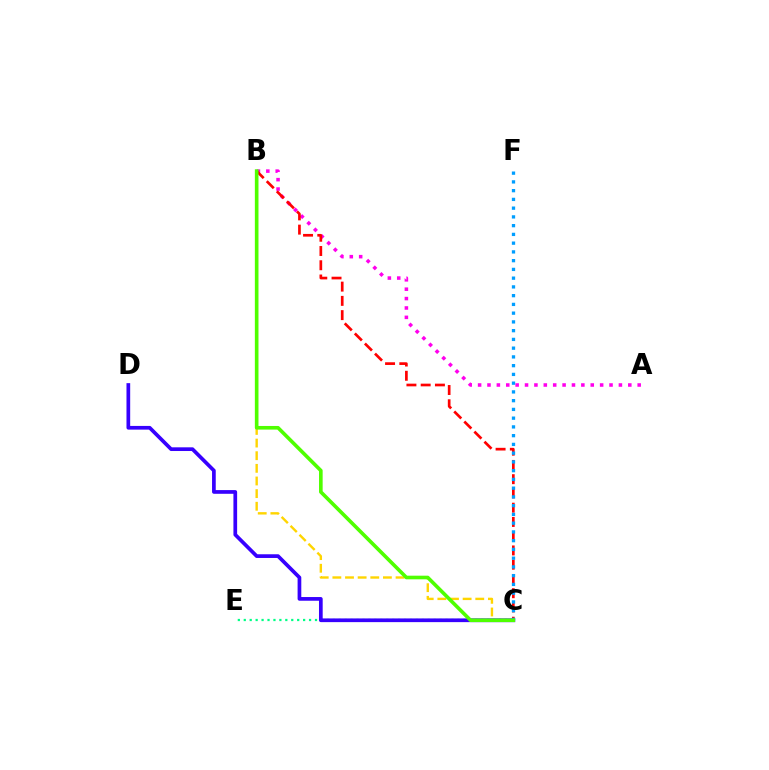{('A', 'B'): [{'color': '#ff00ed', 'line_style': 'dotted', 'thickness': 2.55}], ('C', 'E'): [{'color': '#00ff86', 'line_style': 'dotted', 'thickness': 1.61}], ('B', 'C'): [{'color': '#ff0000', 'line_style': 'dashed', 'thickness': 1.94}, {'color': '#ffd500', 'line_style': 'dashed', 'thickness': 1.72}, {'color': '#4fff00', 'line_style': 'solid', 'thickness': 2.61}], ('C', 'D'): [{'color': '#3700ff', 'line_style': 'solid', 'thickness': 2.67}], ('C', 'F'): [{'color': '#009eff', 'line_style': 'dotted', 'thickness': 2.38}]}